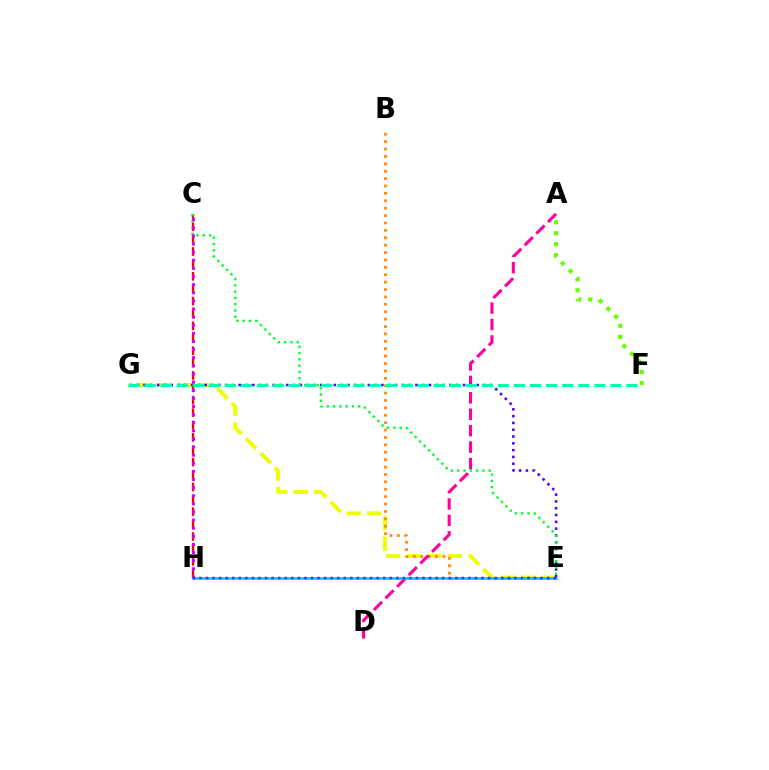{('E', 'G'): [{'color': '#eeff00', 'line_style': 'dashed', 'thickness': 2.8}, {'color': '#4f00ff', 'line_style': 'dotted', 'thickness': 1.85}], ('A', 'F'): [{'color': '#66ff00', 'line_style': 'dotted', 'thickness': 2.98}], ('B', 'E'): [{'color': '#ff8800', 'line_style': 'dotted', 'thickness': 2.01}], ('C', 'H'): [{'color': '#ff0000', 'line_style': 'dashed', 'thickness': 1.68}, {'color': '#d600ff', 'line_style': 'dotted', 'thickness': 2.21}], ('A', 'D'): [{'color': '#ff00a0', 'line_style': 'dashed', 'thickness': 2.23}], ('C', 'E'): [{'color': '#00ff27', 'line_style': 'dotted', 'thickness': 1.71}], ('E', 'H'): [{'color': '#00c7ff', 'line_style': 'solid', 'thickness': 1.87}, {'color': '#003fff', 'line_style': 'dotted', 'thickness': 1.78}], ('F', 'G'): [{'color': '#00ffaf', 'line_style': 'dashed', 'thickness': 2.18}]}